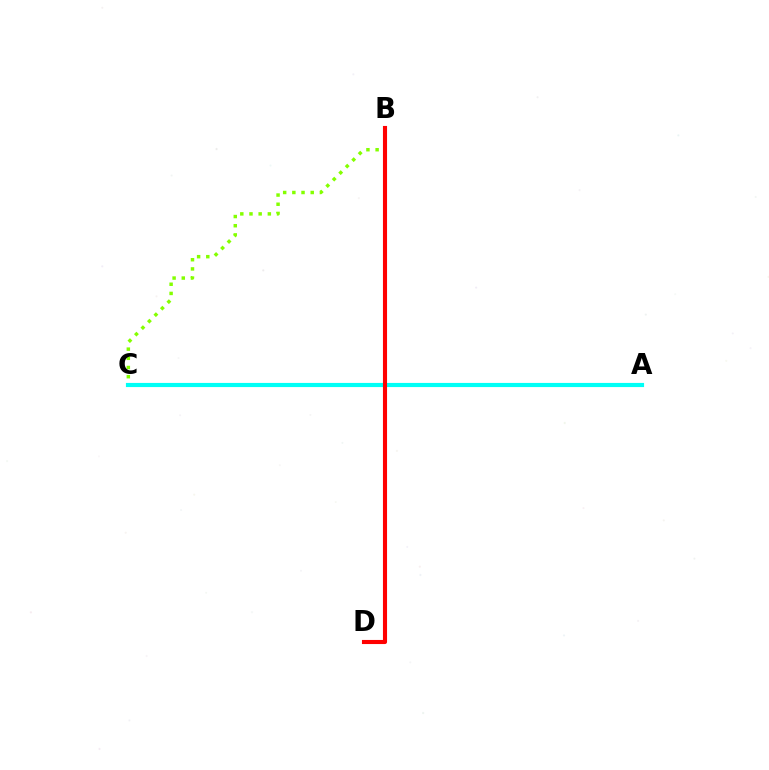{('A', 'C'): [{'color': '#7200ff', 'line_style': 'dashed', 'thickness': 2.82}, {'color': '#00fff6', 'line_style': 'solid', 'thickness': 2.99}], ('B', 'C'): [{'color': '#84ff00', 'line_style': 'dotted', 'thickness': 2.49}], ('B', 'D'): [{'color': '#ff0000', 'line_style': 'solid', 'thickness': 2.95}]}